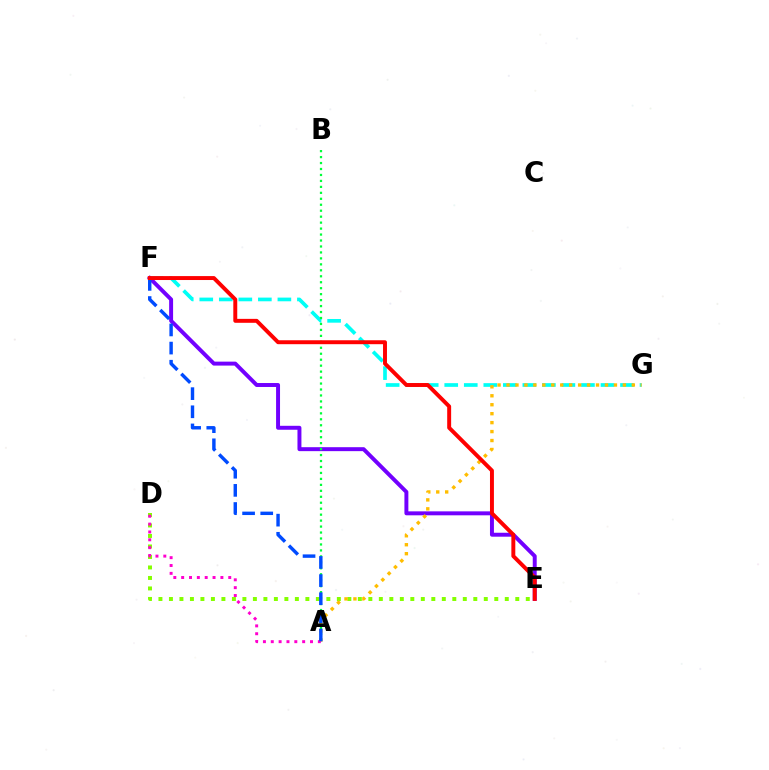{('F', 'G'): [{'color': '#00fff6', 'line_style': 'dashed', 'thickness': 2.65}], ('E', 'F'): [{'color': '#7200ff', 'line_style': 'solid', 'thickness': 2.85}, {'color': '#ff0000', 'line_style': 'solid', 'thickness': 2.83}], ('D', 'E'): [{'color': '#84ff00', 'line_style': 'dotted', 'thickness': 2.85}], ('A', 'G'): [{'color': '#ffbd00', 'line_style': 'dotted', 'thickness': 2.43}], ('A', 'B'): [{'color': '#00ff39', 'line_style': 'dotted', 'thickness': 1.62}], ('A', 'D'): [{'color': '#ff00cf', 'line_style': 'dotted', 'thickness': 2.13}], ('A', 'F'): [{'color': '#004bff', 'line_style': 'dashed', 'thickness': 2.46}]}